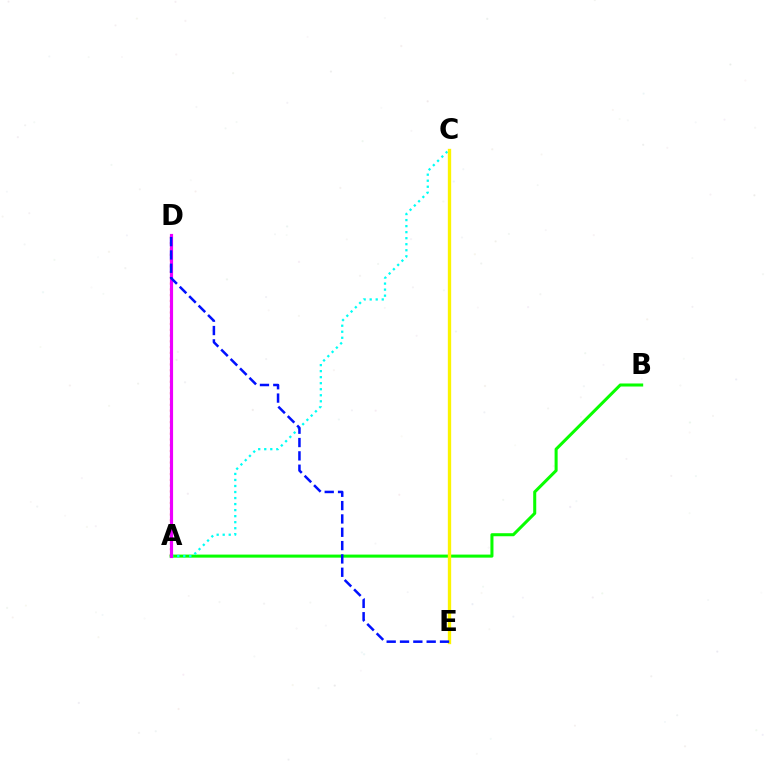{('A', 'B'): [{'color': '#08ff00', 'line_style': 'solid', 'thickness': 2.19}], ('A', 'C'): [{'color': '#00fff6', 'line_style': 'dotted', 'thickness': 1.64}], ('A', 'D'): [{'color': '#ff0000', 'line_style': 'dotted', 'thickness': 1.57}, {'color': '#ee00ff', 'line_style': 'solid', 'thickness': 2.27}], ('C', 'E'): [{'color': '#fcf500', 'line_style': 'solid', 'thickness': 2.4}], ('D', 'E'): [{'color': '#0010ff', 'line_style': 'dashed', 'thickness': 1.81}]}